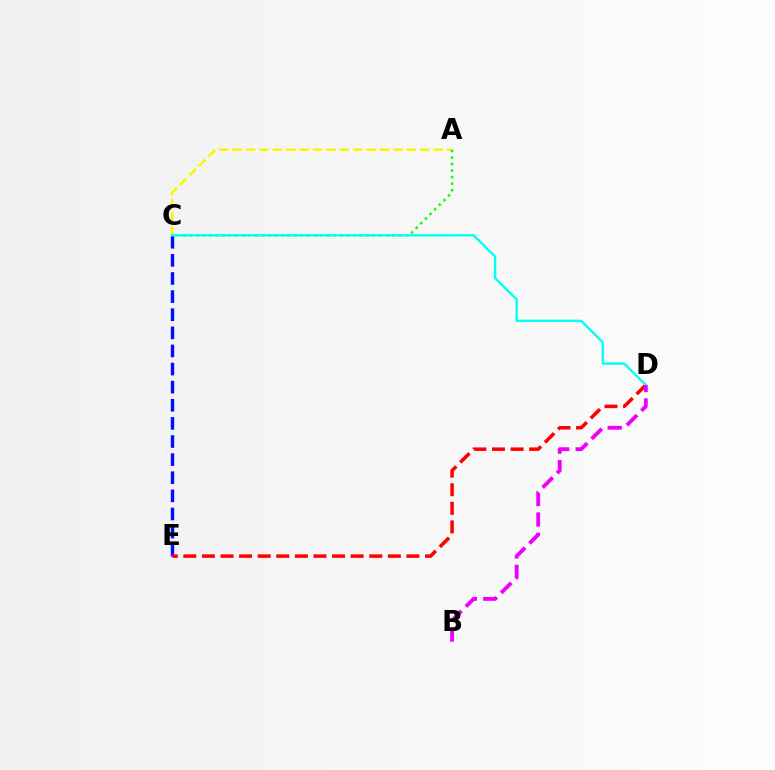{('C', 'E'): [{'color': '#0010ff', 'line_style': 'dashed', 'thickness': 2.46}], ('A', 'C'): [{'color': '#fcf500', 'line_style': 'dashed', 'thickness': 1.82}, {'color': '#08ff00', 'line_style': 'dotted', 'thickness': 1.78}], ('D', 'E'): [{'color': '#ff0000', 'line_style': 'dashed', 'thickness': 2.53}], ('C', 'D'): [{'color': '#00fff6', 'line_style': 'solid', 'thickness': 1.7}], ('B', 'D'): [{'color': '#ee00ff', 'line_style': 'dashed', 'thickness': 2.78}]}